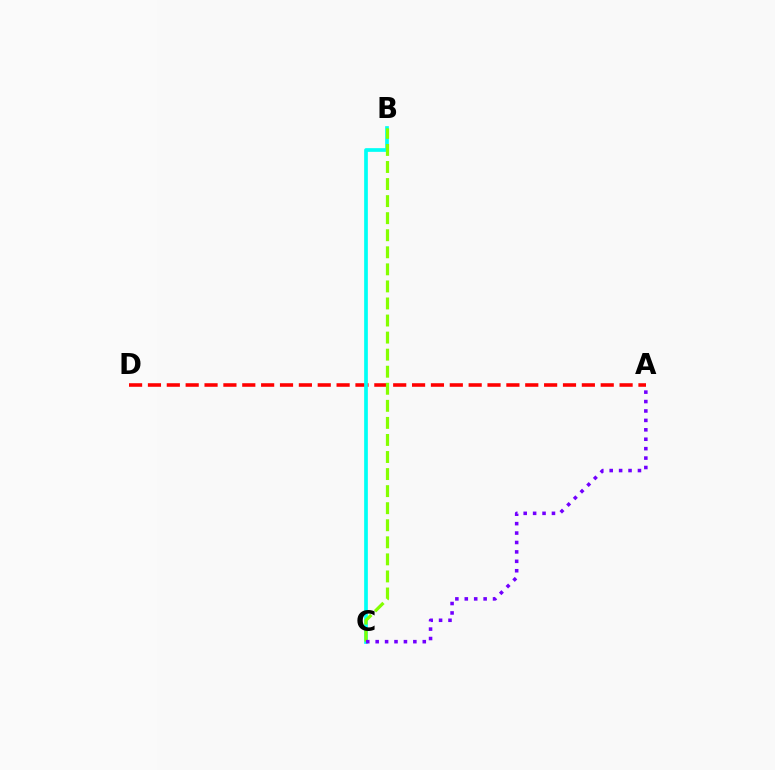{('A', 'D'): [{'color': '#ff0000', 'line_style': 'dashed', 'thickness': 2.56}], ('B', 'C'): [{'color': '#00fff6', 'line_style': 'solid', 'thickness': 2.66}, {'color': '#84ff00', 'line_style': 'dashed', 'thickness': 2.32}], ('A', 'C'): [{'color': '#7200ff', 'line_style': 'dotted', 'thickness': 2.56}]}